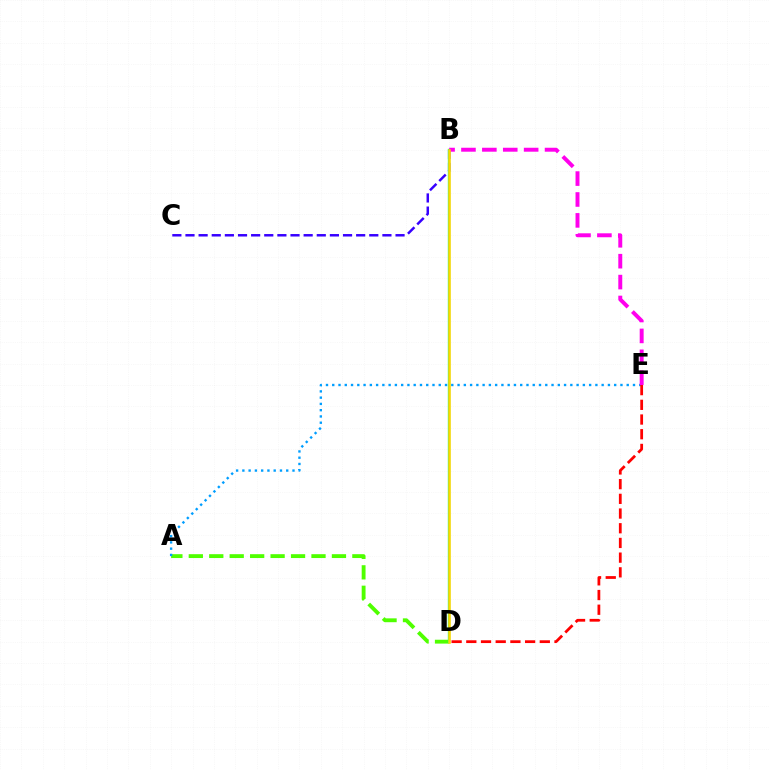{('B', 'C'): [{'color': '#3700ff', 'line_style': 'dashed', 'thickness': 1.78}], ('A', 'D'): [{'color': '#4fff00', 'line_style': 'dashed', 'thickness': 2.78}], ('B', 'D'): [{'color': '#00ff86', 'line_style': 'solid', 'thickness': 1.69}, {'color': '#ffd500', 'line_style': 'solid', 'thickness': 1.82}], ('A', 'E'): [{'color': '#009eff', 'line_style': 'dotted', 'thickness': 1.7}], ('B', 'E'): [{'color': '#ff00ed', 'line_style': 'dashed', 'thickness': 2.84}], ('D', 'E'): [{'color': '#ff0000', 'line_style': 'dashed', 'thickness': 2.0}]}